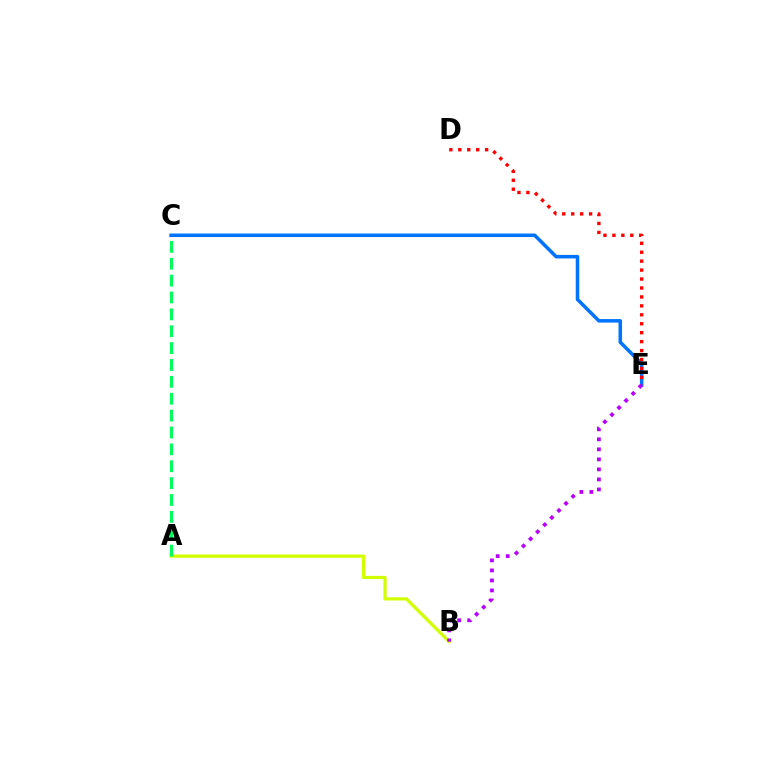{('A', 'B'): [{'color': '#d1ff00', 'line_style': 'solid', 'thickness': 2.31}], ('A', 'C'): [{'color': '#00ff5c', 'line_style': 'dashed', 'thickness': 2.29}], ('C', 'E'): [{'color': '#0074ff', 'line_style': 'solid', 'thickness': 2.54}], ('D', 'E'): [{'color': '#ff0000', 'line_style': 'dotted', 'thickness': 2.43}], ('B', 'E'): [{'color': '#b900ff', 'line_style': 'dotted', 'thickness': 2.72}]}